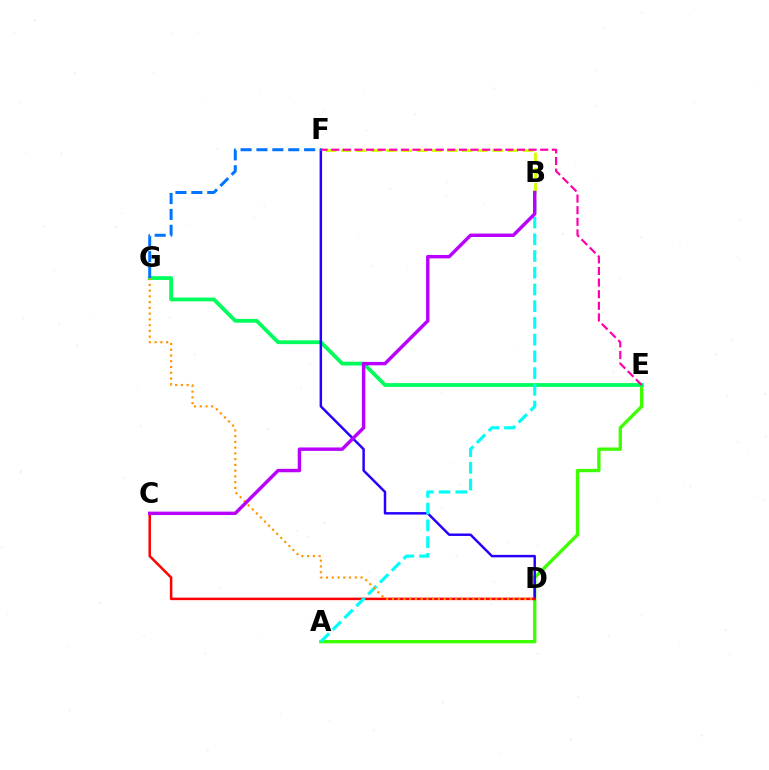{('A', 'E'): [{'color': '#3dff00', 'line_style': 'solid', 'thickness': 2.39}], ('E', 'G'): [{'color': '#00ff5c', 'line_style': 'solid', 'thickness': 2.73}], ('D', 'F'): [{'color': '#2500ff', 'line_style': 'solid', 'thickness': 1.77}], ('C', 'D'): [{'color': '#ff0000', 'line_style': 'solid', 'thickness': 1.81}], ('B', 'F'): [{'color': '#d1ff00', 'line_style': 'dashed', 'thickness': 2.06}], ('A', 'B'): [{'color': '#00fff6', 'line_style': 'dashed', 'thickness': 2.27}], ('D', 'G'): [{'color': '#ff9400', 'line_style': 'dotted', 'thickness': 1.56}], ('F', 'G'): [{'color': '#0074ff', 'line_style': 'dashed', 'thickness': 2.16}], ('E', 'F'): [{'color': '#ff00ac', 'line_style': 'dashed', 'thickness': 1.58}], ('B', 'C'): [{'color': '#b900ff', 'line_style': 'solid', 'thickness': 2.46}]}